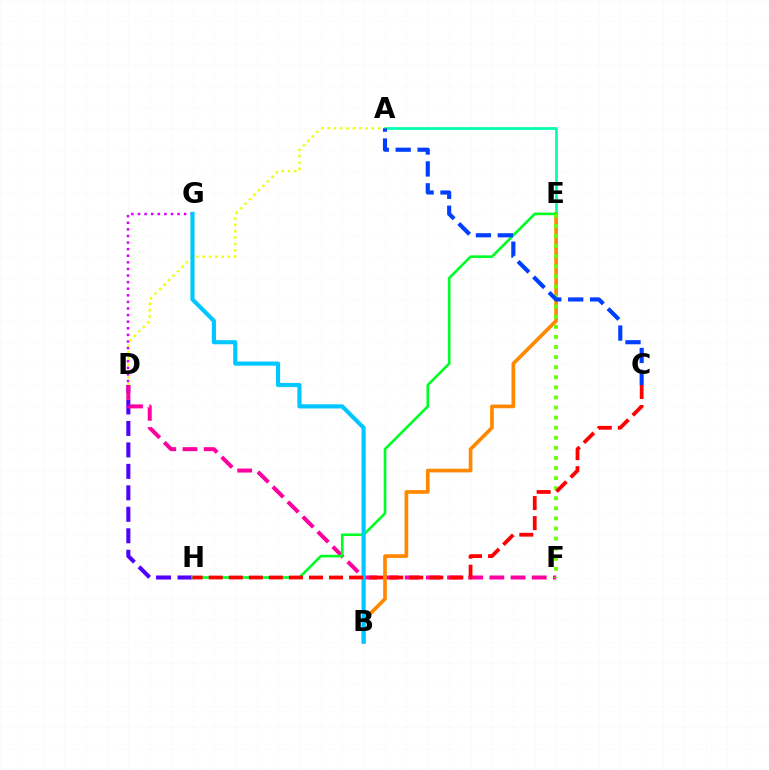{('D', 'G'): [{'color': '#d600ff', 'line_style': 'dotted', 'thickness': 1.79}], ('D', 'H'): [{'color': '#4f00ff', 'line_style': 'dashed', 'thickness': 2.92}], ('D', 'F'): [{'color': '#ff00a0', 'line_style': 'dashed', 'thickness': 2.88}], ('A', 'E'): [{'color': '#00ffaf', 'line_style': 'solid', 'thickness': 1.99}], ('B', 'E'): [{'color': '#ff8800', 'line_style': 'solid', 'thickness': 2.65}], ('E', 'H'): [{'color': '#00ff27', 'line_style': 'solid', 'thickness': 1.89}], ('A', 'D'): [{'color': '#eeff00', 'line_style': 'dotted', 'thickness': 1.72}], ('B', 'G'): [{'color': '#00c7ff', 'line_style': 'solid', 'thickness': 2.98}], ('E', 'F'): [{'color': '#66ff00', 'line_style': 'dotted', 'thickness': 2.74}], ('C', 'H'): [{'color': '#ff0000', 'line_style': 'dashed', 'thickness': 2.72}], ('A', 'C'): [{'color': '#003fff', 'line_style': 'dashed', 'thickness': 2.97}]}